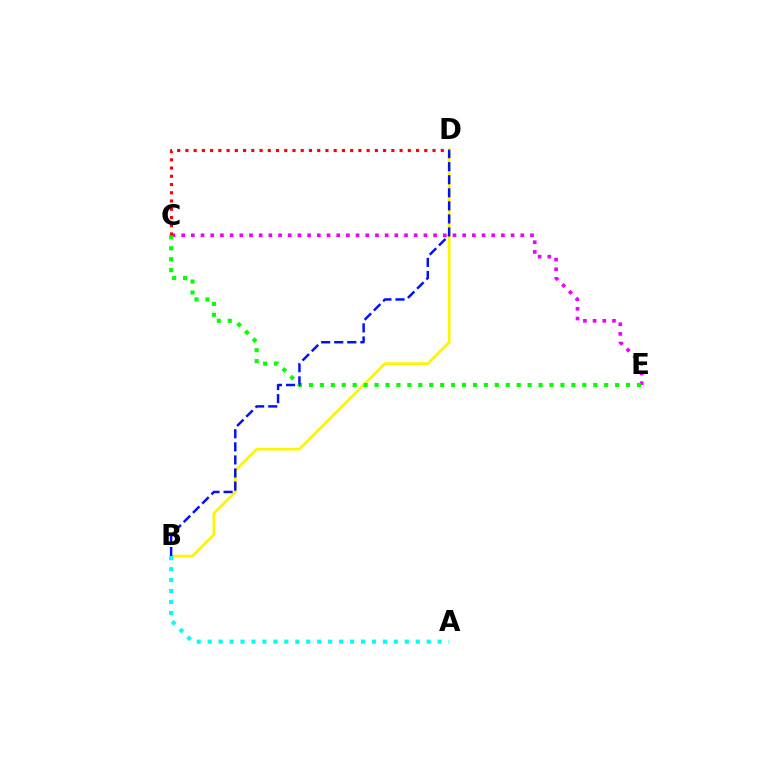{('C', 'E'): [{'color': '#ee00ff', 'line_style': 'dotted', 'thickness': 2.63}, {'color': '#08ff00', 'line_style': 'dotted', 'thickness': 2.97}], ('B', 'D'): [{'color': '#fcf500', 'line_style': 'solid', 'thickness': 1.94}, {'color': '#0010ff', 'line_style': 'dashed', 'thickness': 1.78}], ('C', 'D'): [{'color': '#ff0000', 'line_style': 'dotted', 'thickness': 2.24}], ('A', 'B'): [{'color': '#00fff6', 'line_style': 'dotted', 'thickness': 2.98}]}